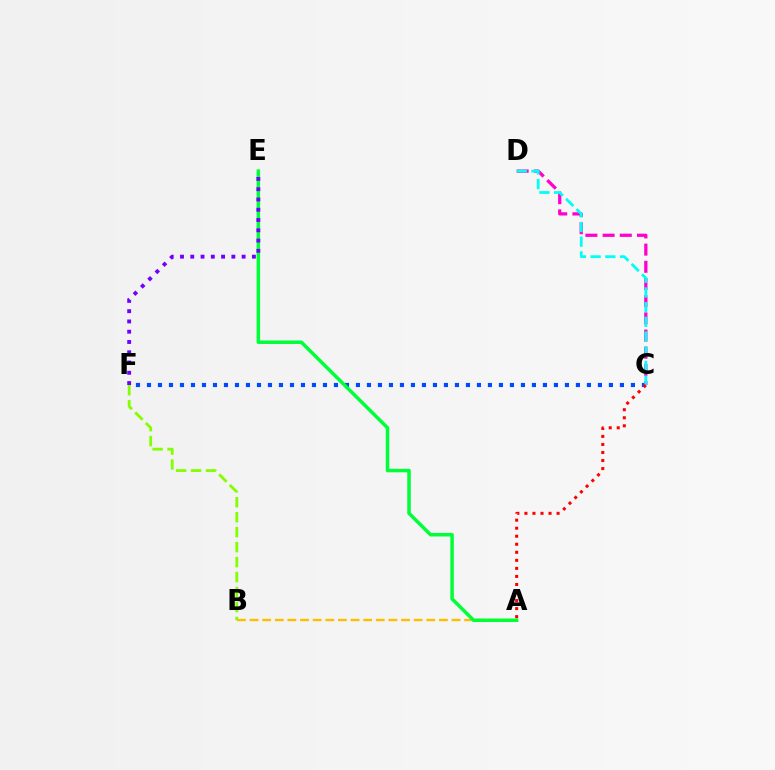{('C', 'F'): [{'color': '#004bff', 'line_style': 'dotted', 'thickness': 2.99}], ('A', 'B'): [{'color': '#ffbd00', 'line_style': 'dashed', 'thickness': 1.71}], ('A', 'E'): [{'color': '#00ff39', 'line_style': 'solid', 'thickness': 2.52}], ('B', 'F'): [{'color': '#84ff00', 'line_style': 'dashed', 'thickness': 2.03}], ('E', 'F'): [{'color': '#7200ff', 'line_style': 'dotted', 'thickness': 2.79}], ('C', 'D'): [{'color': '#ff00cf', 'line_style': 'dashed', 'thickness': 2.34}, {'color': '#00fff6', 'line_style': 'dashed', 'thickness': 1.99}], ('A', 'C'): [{'color': '#ff0000', 'line_style': 'dotted', 'thickness': 2.18}]}